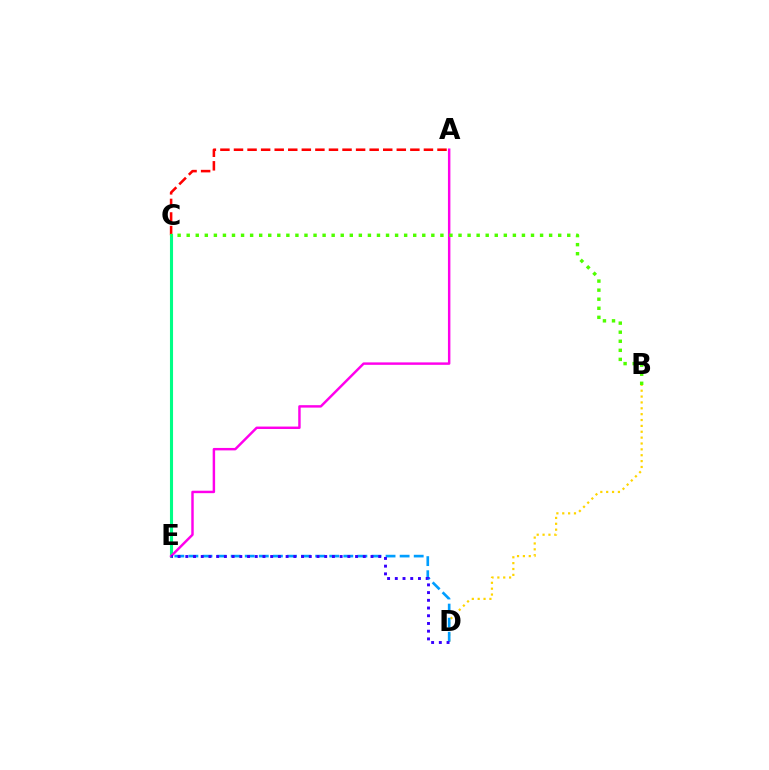{('B', 'D'): [{'color': '#ffd500', 'line_style': 'dotted', 'thickness': 1.59}], ('A', 'C'): [{'color': '#ff0000', 'line_style': 'dashed', 'thickness': 1.84}], ('D', 'E'): [{'color': '#009eff', 'line_style': 'dashed', 'thickness': 1.91}, {'color': '#3700ff', 'line_style': 'dotted', 'thickness': 2.1}], ('C', 'E'): [{'color': '#00ff86', 'line_style': 'solid', 'thickness': 2.23}], ('A', 'E'): [{'color': '#ff00ed', 'line_style': 'solid', 'thickness': 1.76}], ('B', 'C'): [{'color': '#4fff00', 'line_style': 'dotted', 'thickness': 2.46}]}